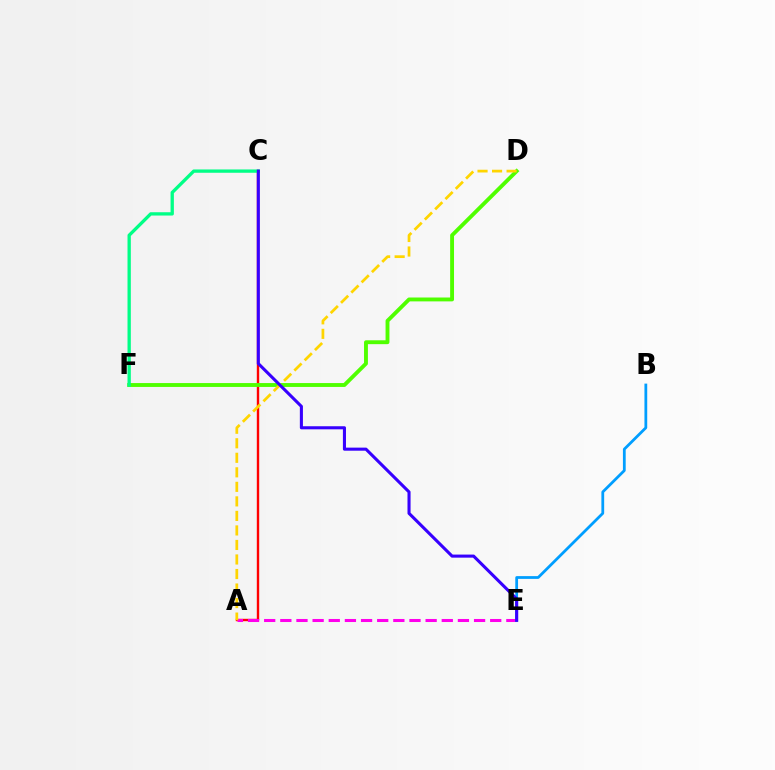{('A', 'C'): [{'color': '#ff0000', 'line_style': 'solid', 'thickness': 1.73}], ('A', 'E'): [{'color': '#ff00ed', 'line_style': 'dashed', 'thickness': 2.19}], ('D', 'F'): [{'color': '#4fff00', 'line_style': 'solid', 'thickness': 2.79}], ('B', 'E'): [{'color': '#009eff', 'line_style': 'solid', 'thickness': 2.0}], ('C', 'F'): [{'color': '#00ff86', 'line_style': 'solid', 'thickness': 2.38}], ('A', 'D'): [{'color': '#ffd500', 'line_style': 'dashed', 'thickness': 1.97}], ('C', 'E'): [{'color': '#3700ff', 'line_style': 'solid', 'thickness': 2.21}]}